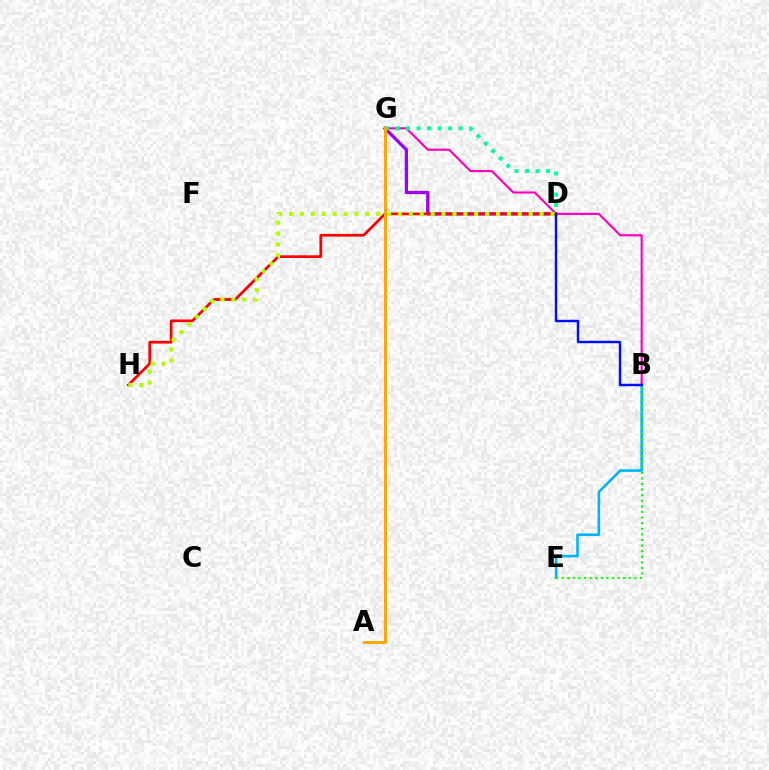{('B', 'E'): [{'color': '#00b5ff', 'line_style': 'solid', 'thickness': 1.87}, {'color': '#08ff00', 'line_style': 'dotted', 'thickness': 1.52}], ('D', 'G'): [{'color': '#9b00ff', 'line_style': 'solid', 'thickness': 2.35}, {'color': '#00ff9d', 'line_style': 'dotted', 'thickness': 2.86}], ('B', 'G'): [{'color': '#ff00bd', 'line_style': 'solid', 'thickness': 1.54}], ('D', 'H'): [{'color': '#ff0000', 'line_style': 'solid', 'thickness': 1.96}, {'color': '#b3ff00', 'line_style': 'dotted', 'thickness': 2.96}], ('B', 'D'): [{'color': '#0010ff', 'line_style': 'solid', 'thickness': 1.76}], ('A', 'G'): [{'color': '#ffa500', 'line_style': 'solid', 'thickness': 2.1}]}